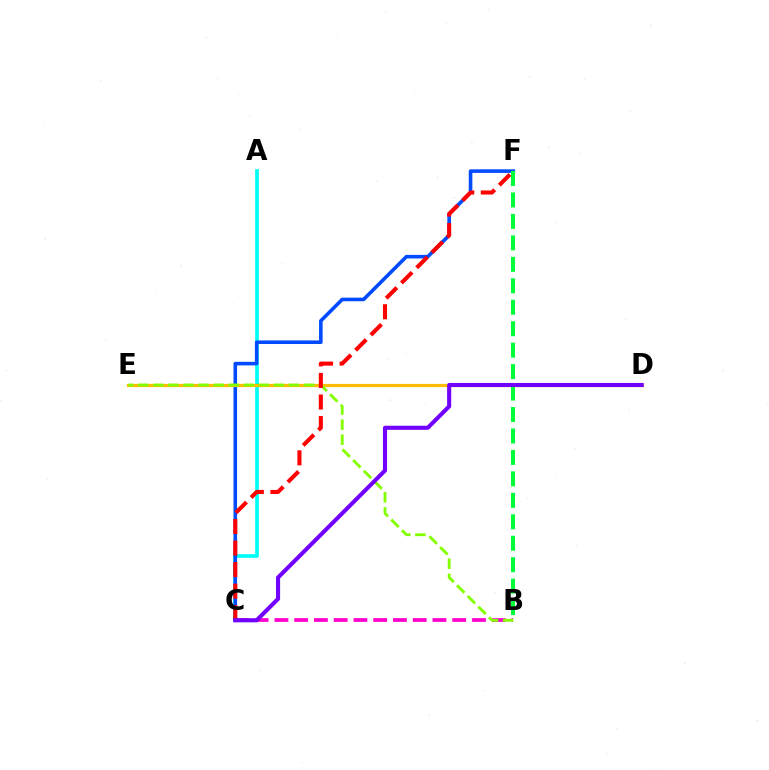{('B', 'C'): [{'color': '#ff00cf', 'line_style': 'dashed', 'thickness': 2.68}], ('A', 'C'): [{'color': '#00fff6', 'line_style': 'solid', 'thickness': 2.67}], ('C', 'F'): [{'color': '#004bff', 'line_style': 'solid', 'thickness': 2.59}, {'color': '#ff0000', 'line_style': 'dashed', 'thickness': 2.93}], ('D', 'E'): [{'color': '#ffbd00', 'line_style': 'solid', 'thickness': 2.3}], ('B', 'E'): [{'color': '#84ff00', 'line_style': 'dashed', 'thickness': 2.05}], ('B', 'F'): [{'color': '#00ff39', 'line_style': 'dashed', 'thickness': 2.91}], ('C', 'D'): [{'color': '#7200ff', 'line_style': 'solid', 'thickness': 2.95}]}